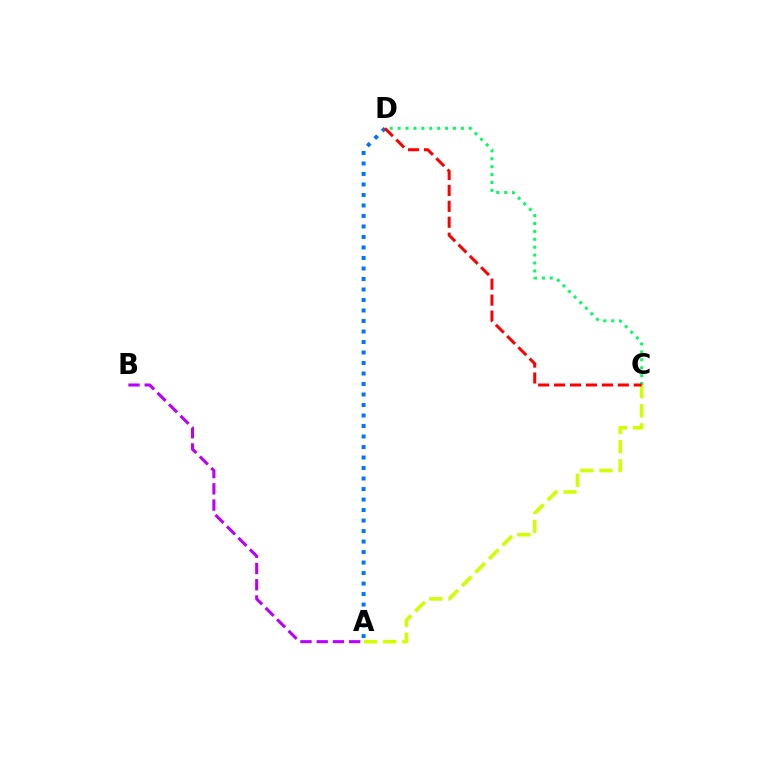{('C', 'D'): [{'color': '#00ff5c', 'line_style': 'dotted', 'thickness': 2.15}, {'color': '#ff0000', 'line_style': 'dashed', 'thickness': 2.16}], ('A', 'B'): [{'color': '#b900ff', 'line_style': 'dashed', 'thickness': 2.21}], ('A', 'C'): [{'color': '#d1ff00', 'line_style': 'dashed', 'thickness': 2.59}], ('A', 'D'): [{'color': '#0074ff', 'line_style': 'dotted', 'thickness': 2.85}]}